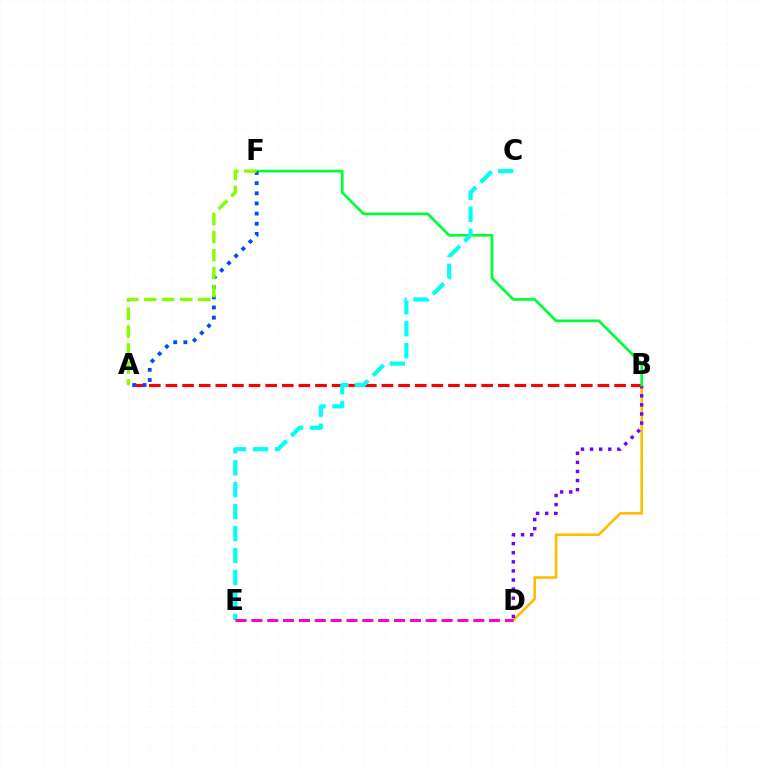{('B', 'D'): [{'color': '#ffbd00', 'line_style': 'solid', 'thickness': 1.87}, {'color': '#7200ff', 'line_style': 'dotted', 'thickness': 2.47}], ('A', 'B'): [{'color': '#ff0000', 'line_style': 'dashed', 'thickness': 2.26}], ('B', 'F'): [{'color': '#00ff39', 'line_style': 'solid', 'thickness': 1.96}], ('A', 'F'): [{'color': '#004bff', 'line_style': 'dotted', 'thickness': 2.76}, {'color': '#84ff00', 'line_style': 'dashed', 'thickness': 2.44}], ('C', 'E'): [{'color': '#00fff6', 'line_style': 'dashed', 'thickness': 2.98}], ('D', 'E'): [{'color': '#ff00cf', 'line_style': 'dashed', 'thickness': 2.15}]}